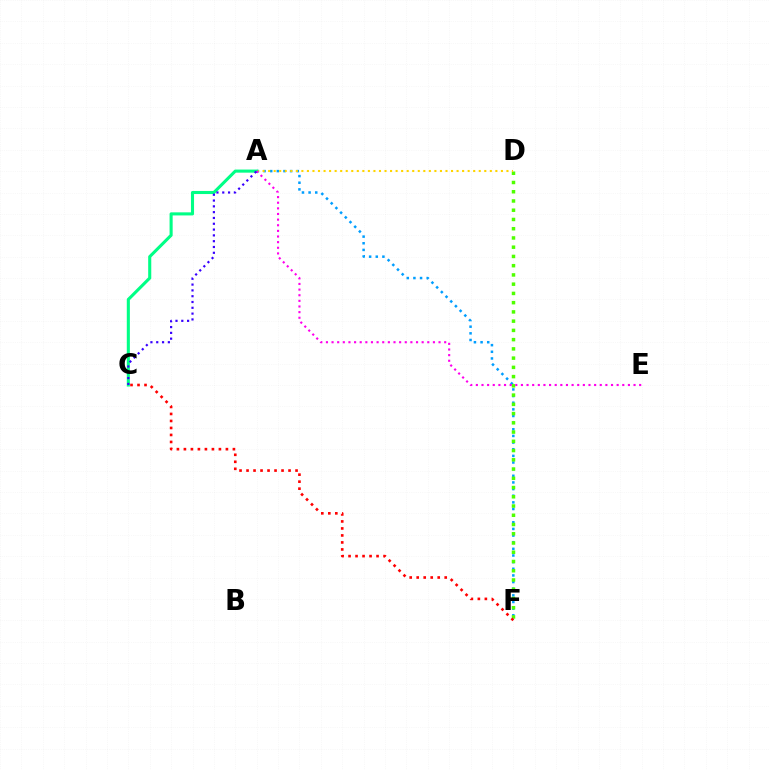{('A', 'F'): [{'color': '#009eff', 'line_style': 'dotted', 'thickness': 1.8}], ('D', 'F'): [{'color': '#4fff00', 'line_style': 'dotted', 'thickness': 2.51}], ('C', 'F'): [{'color': '#ff0000', 'line_style': 'dotted', 'thickness': 1.9}], ('A', 'D'): [{'color': '#ffd500', 'line_style': 'dotted', 'thickness': 1.51}], ('A', 'C'): [{'color': '#00ff86', 'line_style': 'solid', 'thickness': 2.22}, {'color': '#3700ff', 'line_style': 'dotted', 'thickness': 1.58}], ('A', 'E'): [{'color': '#ff00ed', 'line_style': 'dotted', 'thickness': 1.53}]}